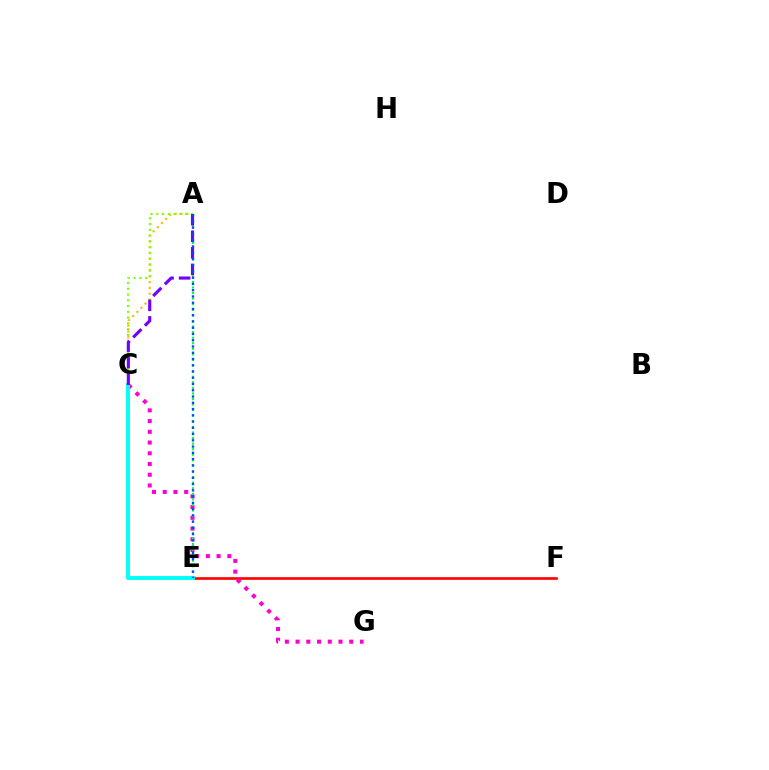{('A', 'C'): [{'color': '#ffbd00', 'line_style': 'dotted', 'thickness': 1.58}, {'color': '#84ff00', 'line_style': 'dotted', 'thickness': 1.57}, {'color': '#7200ff', 'line_style': 'dashed', 'thickness': 2.25}], ('E', 'F'): [{'color': '#ff0000', 'line_style': 'solid', 'thickness': 1.91}], ('C', 'G'): [{'color': '#ff00cf', 'line_style': 'dotted', 'thickness': 2.92}], ('A', 'E'): [{'color': '#00ff39', 'line_style': 'dotted', 'thickness': 1.51}, {'color': '#004bff', 'line_style': 'dotted', 'thickness': 1.7}], ('C', 'E'): [{'color': '#00fff6', 'line_style': 'solid', 'thickness': 2.8}]}